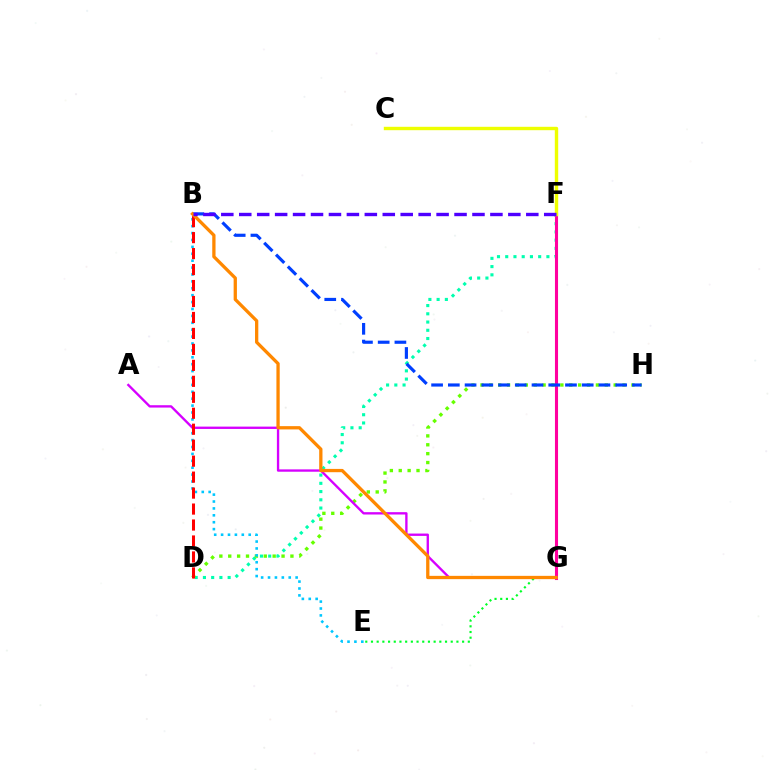{('D', 'F'): [{'color': '#00ffaf', 'line_style': 'dotted', 'thickness': 2.24}], ('F', 'G'): [{'color': '#ff00a0', 'line_style': 'solid', 'thickness': 2.22}], ('D', 'H'): [{'color': '#66ff00', 'line_style': 'dotted', 'thickness': 2.41}], ('B', 'E'): [{'color': '#00c7ff', 'line_style': 'dotted', 'thickness': 1.87}], ('C', 'F'): [{'color': '#eeff00', 'line_style': 'solid', 'thickness': 2.45}], ('A', 'G'): [{'color': '#d600ff', 'line_style': 'solid', 'thickness': 1.69}], ('B', 'D'): [{'color': '#ff0000', 'line_style': 'dashed', 'thickness': 2.17}], ('E', 'G'): [{'color': '#00ff27', 'line_style': 'dotted', 'thickness': 1.55}], ('B', 'H'): [{'color': '#003fff', 'line_style': 'dashed', 'thickness': 2.27}], ('B', 'G'): [{'color': '#ff8800', 'line_style': 'solid', 'thickness': 2.37}], ('B', 'F'): [{'color': '#4f00ff', 'line_style': 'dashed', 'thickness': 2.44}]}